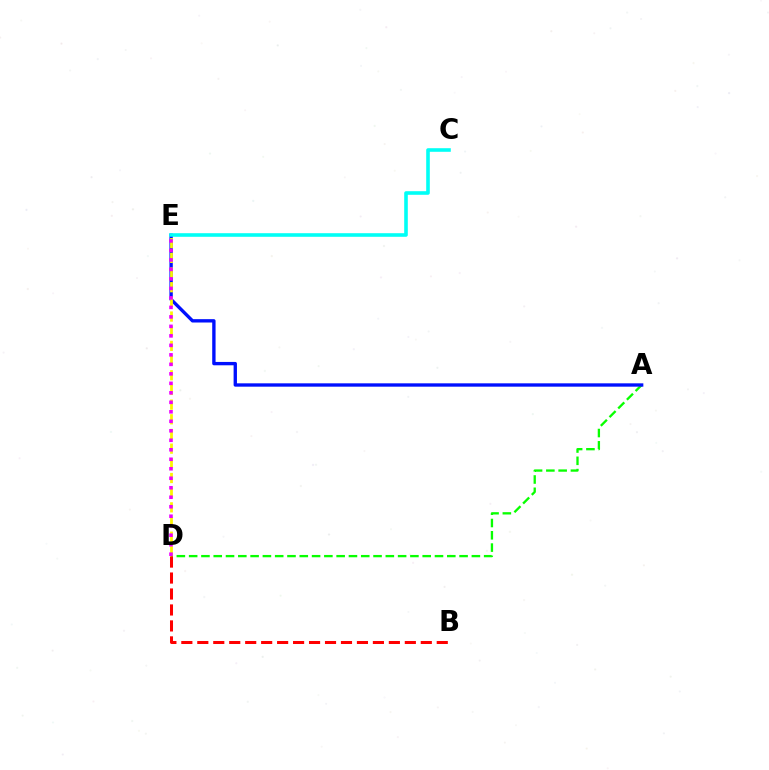{('A', 'D'): [{'color': '#08ff00', 'line_style': 'dashed', 'thickness': 1.67}], ('A', 'E'): [{'color': '#0010ff', 'line_style': 'solid', 'thickness': 2.41}], ('C', 'E'): [{'color': '#00fff6', 'line_style': 'solid', 'thickness': 2.59}], ('D', 'E'): [{'color': '#fcf500', 'line_style': 'dashed', 'thickness': 1.99}, {'color': '#ee00ff', 'line_style': 'dotted', 'thickness': 2.58}], ('B', 'D'): [{'color': '#ff0000', 'line_style': 'dashed', 'thickness': 2.17}]}